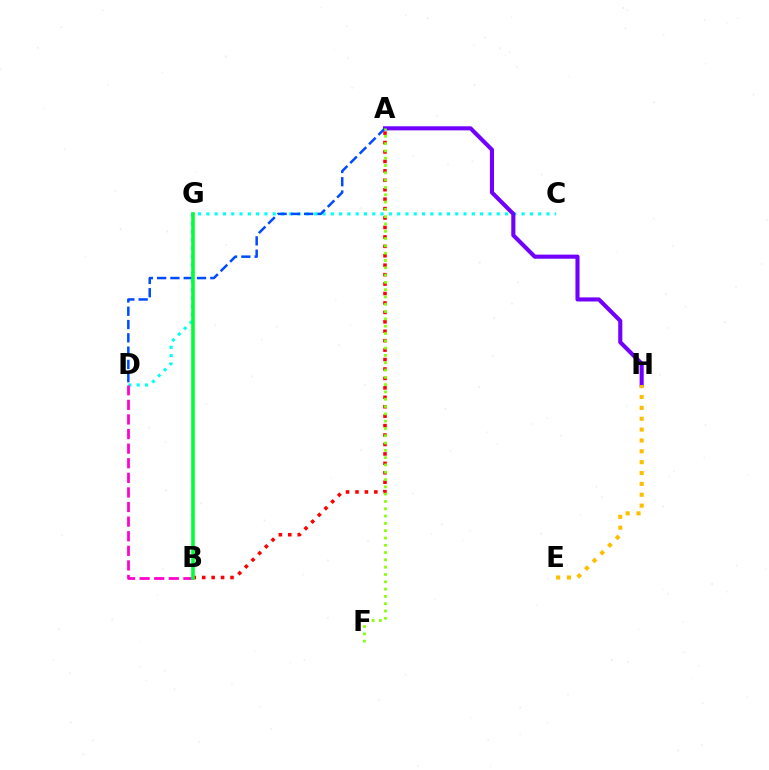{('C', 'D'): [{'color': '#00fff6', 'line_style': 'dotted', 'thickness': 2.25}], ('A', 'H'): [{'color': '#7200ff', 'line_style': 'solid', 'thickness': 2.95}], ('B', 'D'): [{'color': '#ff00cf', 'line_style': 'dashed', 'thickness': 1.98}], ('A', 'B'): [{'color': '#ff0000', 'line_style': 'dotted', 'thickness': 2.56}], ('A', 'D'): [{'color': '#004bff', 'line_style': 'dashed', 'thickness': 1.81}], ('A', 'F'): [{'color': '#84ff00', 'line_style': 'dotted', 'thickness': 1.98}], ('B', 'G'): [{'color': '#00ff39', 'line_style': 'solid', 'thickness': 2.6}], ('E', 'H'): [{'color': '#ffbd00', 'line_style': 'dotted', 'thickness': 2.95}]}